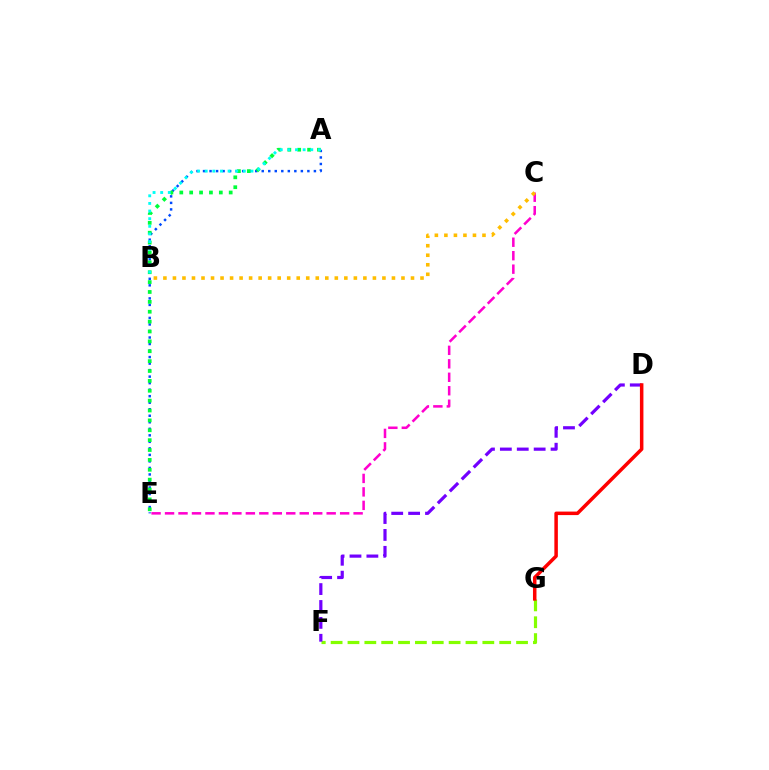{('A', 'E'): [{'color': '#004bff', 'line_style': 'dotted', 'thickness': 1.77}, {'color': '#00ff39', 'line_style': 'dotted', 'thickness': 2.68}], ('F', 'G'): [{'color': '#84ff00', 'line_style': 'dashed', 'thickness': 2.29}], ('A', 'B'): [{'color': '#00fff6', 'line_style': 'dotted', 'thickness': 2.07}], ('C', 'E'): [{'color': '#ff00cf', 'line_style': 'dashed', 'thickness': 1.83}], ('D', 'F'): [{'color': '#7200ff', 'line_style': 'dashed', 'thickness': 2.3}], ('B', 'C'): [{'color': '#ffbd00', 'line_style': 'dotted', 'thickness': 2.59}], ('D', 'G'): [{'color': '#ff0000', 'line_style': 'solid', 'thickness': 2.52}]}